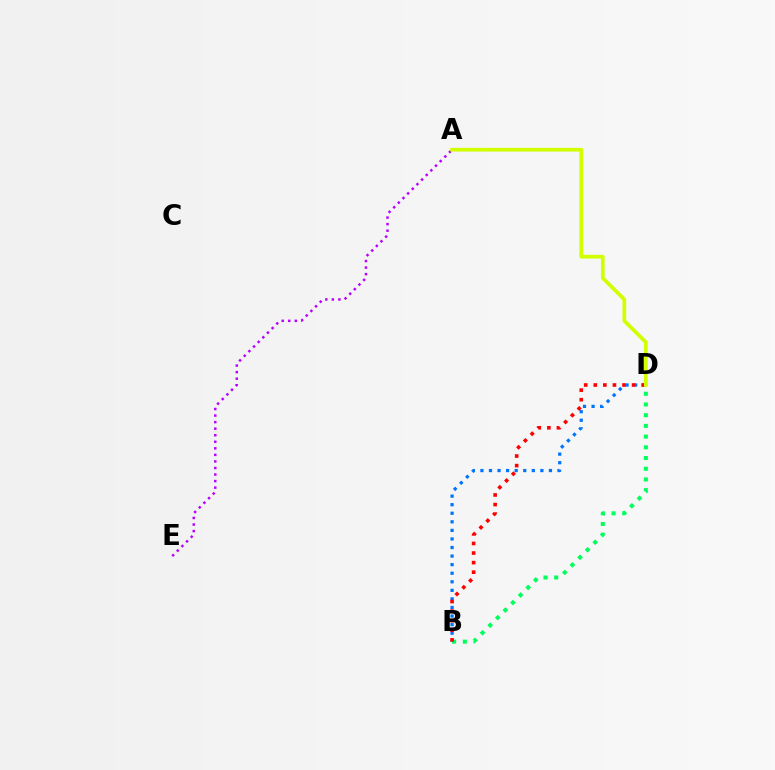{('B', 'D'): [{'color': '#0074ff', 'line_style': 'dotted', 'thickness': 2.33}, {'color': '#00ff5c', 'line_style': 'dotted', 'thickness': 2.91}, {'color': '#ff0000', 'line_style': 'dotted', 'thickness': 2.6}], ('A', 'E'): [{'color': '#b900ff', 'line_style': 'dotted', 'thickness': 1.78}], ('A', 'D'): [{'color': '#d1ff00', 'line_style': 'solid', 'thickness': 2.67}]}